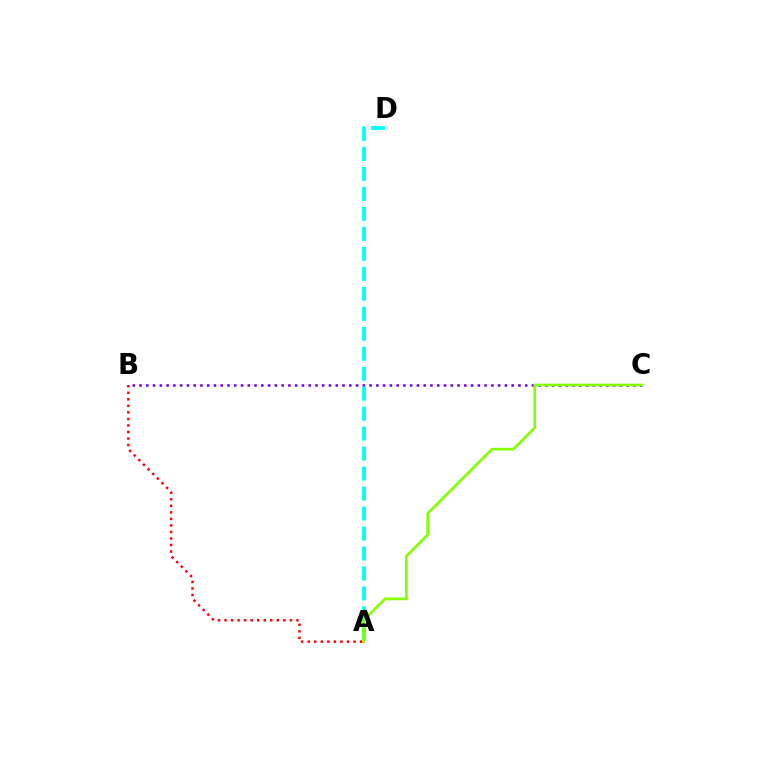{('B', 'C'): [{'color': '#7200ff', 'line_style': 'dotted', 'thickness': 1.84}], ('A', 'D'): [{'color': '#00fff6', 'line_style': 'dashed', 'thickness': 2.71}], ('A', 'C'): [{'color': '#84ff00', 'line_style': 'solid', 'thickness': 1.94}], ('A', 'B'): [{'color': '#ff0000', 'line_style': 'dotted', 'thickness': 1.78}]}